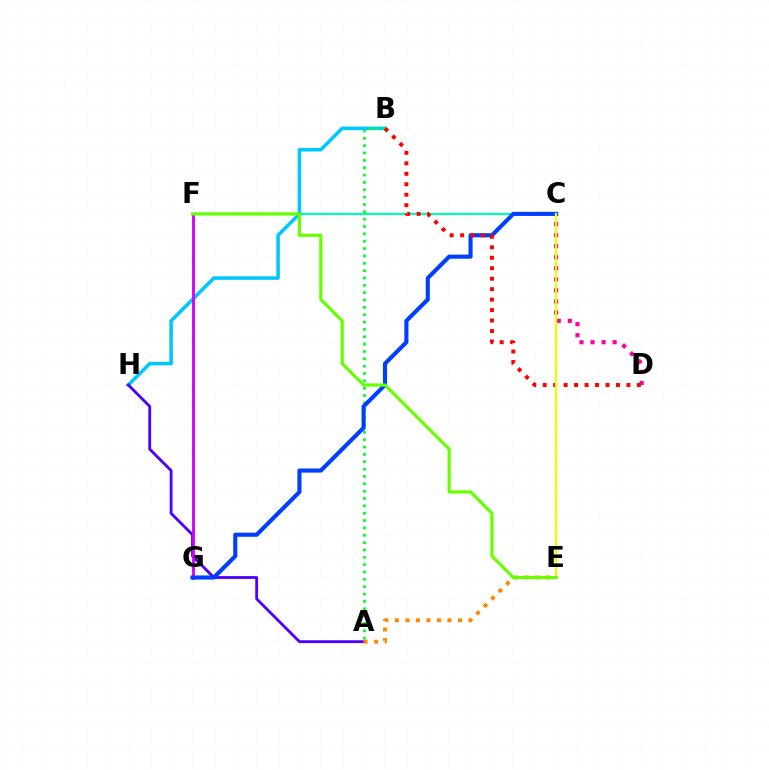{('C', 'F'): [{'color': '#00ffaf', 'line_style': 'solid', 'thickness': 1.59}], ('C', 'D'): [{'color': '#ff00a0', 'line_style': 'dotted', 'thickness': 3.0}], ('B', 'H'): [{'color': '#00c7ff', 'line_style': 'solid', 'thickness': 2.56}], ('A', 'B'): [{'color': '#00ff27', 'line_style': 'dotted', 'thickness': 2.0}], ('A', 'H'): [{'color': '#4f00ff', 'line_style': 'solid', 'thickness': 2.04}], ('F', 'G'): [{'color': '#d600ff', 'line_style': 'solid', 'thickness': 2.06}], ('C', 'G'): [{'color': '#003fff', 'line_style': 'solid', 'thickness': 2.96}], ('B', 'D'): [{'color': '#ff0000', 'line_style': 'dotted', 'thickness': 2.84}], ('C', 'E'): [{'color': '#eeff00', 'line_style': 'solid', 'thickness': 1.6}], ('A', 'E'): [{'color': '#ff8800', 'line_style': 'dotted', 'thickness': 2.86}], ('E', 'F'): [{'color': '#66ff00', 'line_style': 'solid', 'thickness': 2.28}]}